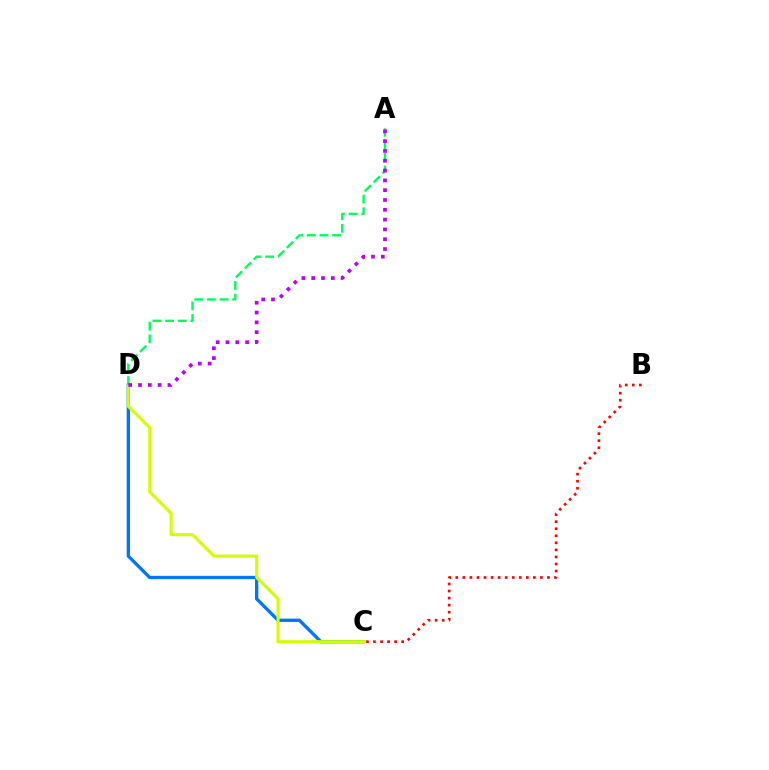{('C', 'D'): [{'color': '#0074ff', 'line_style': 'solid', 'thickness': 2.38}, {'color': '#d1ff00', 'line_style': 'solid', 'thickness': 2.21}], ('A', 'D'): [{'color': '#00ff5c', 'line_style': 'dashed', 'thickness': 1.72}, {'color': '#b900ff', 'line_style': 'dotted', 'thickness': 2.67}], ('B', 'C'): [{'color': '#ff0000', 'line_style': 'dotted', 'thickness': 1.92}]}